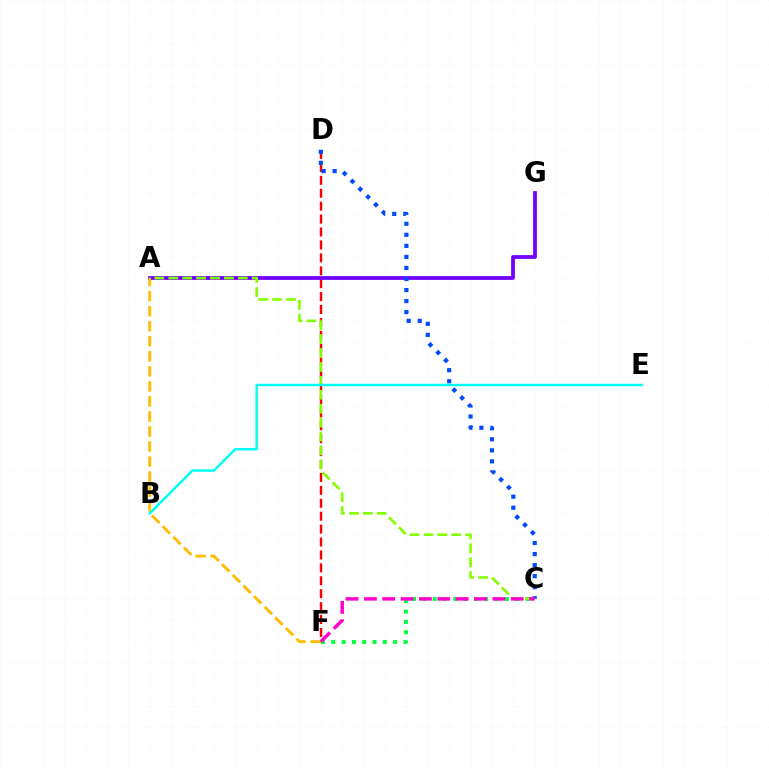{('D', 'F'): [{'color': '#ff0000', 'line_style': 'dashed', 'thickness': 1.75}], ('C', 'F'): [{'color': '#00ff39', 'line_style': 'dotted', 'thickness': 2.8}, {'color': '#ff00cf', 'line_style': 'dashed', 'thickness': 2.49}], ('A', 'G'): [{'color': '#7200ff', 'line_style': 'solid', 'thickness': 2.71}], ('C', 'D'): [{'color': '#004bff', 'line_style': 'dotted', 'thickness': 3.0}], ('A', 'F'): [{'color': '#ffbd00', 'line_style': 'dashed', 'thickness': 2.04}], ('A', 'C'): [{'color': '#84ff00', 'line_style': 'dashed', 'thickness': 1.89}], ('B', 'E'): [{'color': '#00fff6', 'line_style': 'solid', 'thickness': 1.76}]}